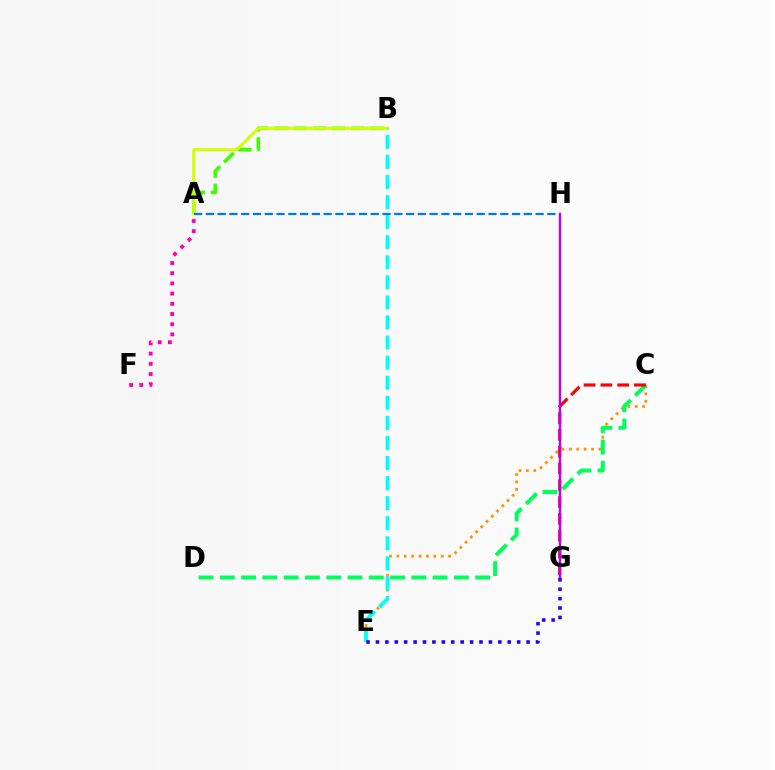{('C', 'E'): [{'color': '#ff9400', 'line_style': 'dotted', 'thickness': 2.01}], ('C', 'D'): [{'color': '#00ff5c', 'line_style': 'dashed', 'thickness': 2.89}], ('A', 'B'): [{'color': '#3dff00', 'line_style': 'dashed', 'thickness': 2.61}, {'color': '#d1ff00', 'line_style': 'solid', 'thickness': 2.19}], ('A', 'H'): [{'color': '#0074ff', 'line_style': 'dashed', 'thickness': 1.6}], ('C', 'G'): [{'color': '#ff0000', 'line_style': 'dashed', 'thickness': 2.28}], ('B', 'E'): [{'color': '#00fff6', 'line_style': 'dashed', 'thickness': 2.73}], ('G', 'H'): [{'color': '#b900ff', 'line_style': 'solid', 'thickness': 1.72}], ('E', 'G'): [{'color': '#2500ff', 'line_style': 'dotted', 'thickness': 2.56}], ('A', 'F'): [{'color': '#ff00ac', 'line_style': 'dotted', 'thickness': 2.77}]}